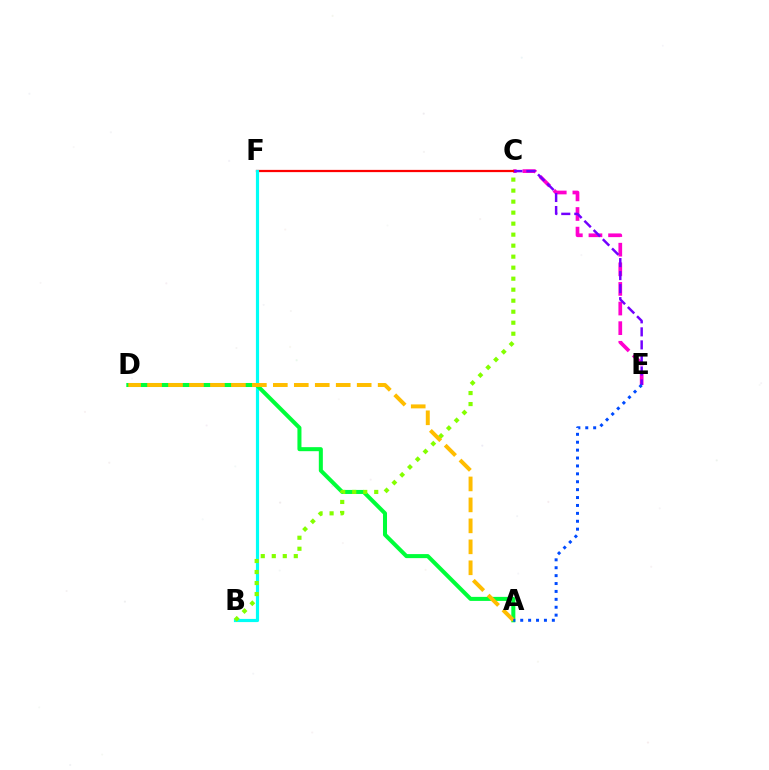{('C', 'E'): [{'color': '#ff00cf', 'line_style': 'dashed', 'thickness': 2.67}, {'color': '#7200ff', 'line_style': 'dashed', 'thickness': 1.77}], ('C', 'F'): [{'color': '#ff0000', 'line_style': 'solid', 'thickness': 1.61}], ('B', 'F'): [{'color': '#00fff6', 'line_style': 'solid', 'thickness': 2.29}], ('A', 'D'): [{'color': '#00ff39', 'line_style': 'solid', 'thickness': 2.9}, {'color': '#ffbd00', 'line_style': 'dashed', 'thickness': 2.85}], ('B', 'C'): [{'color': '#84ff00', 'line_style': 'dotted', 'thickness': 2.99}], ('A', 'E'): [{'color': '#004bff', 'line_style': 'dotted', 'thickness': 2.15}]}